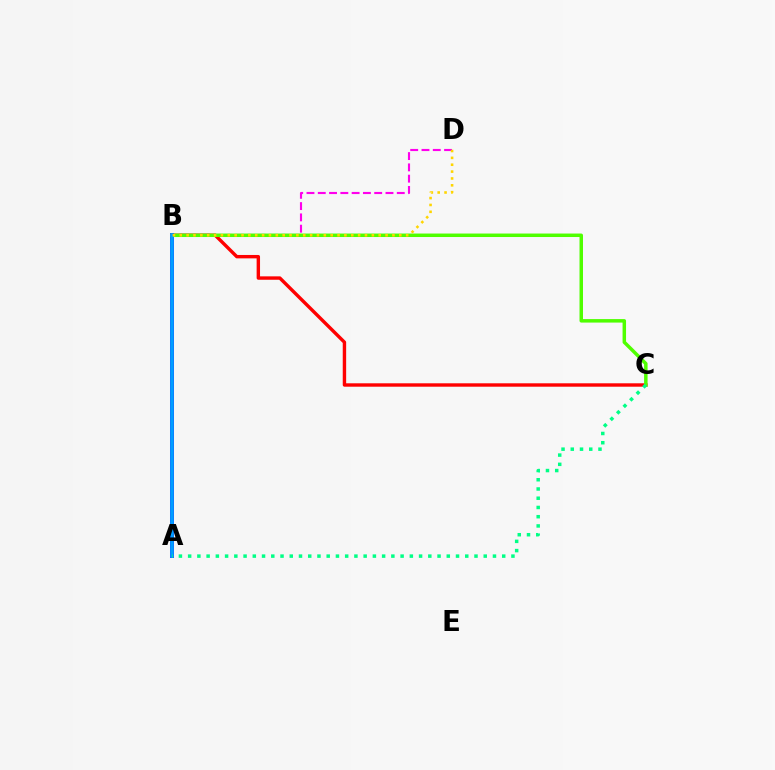{('A', 'B'): [{'color': '#3700ff', 'line_style': 'solid', 'thickness': 2.89}, {'color': '#009eff', 'line_style': 'solid', 'thickness': 2.61}], ('B', 'D'): [{'color': '#ff00ed', 'line_style': 'dashed', 'thickness': 1.53}, {'color': '#ffd500', 'line_style': 'dotted', 'thickness': 1.86}], ('B', 'C'): [{'color': '#ff0000', 'line_style': 'solid', 'thickness': 2.45}, {'color': '#4fff00', 'line_style': 'solid', 'thickness': 2.51}], ('A', 'C'): [{'color': '#00ff86', 'line_style': 'dotted', 'thickness': 2.51}]}